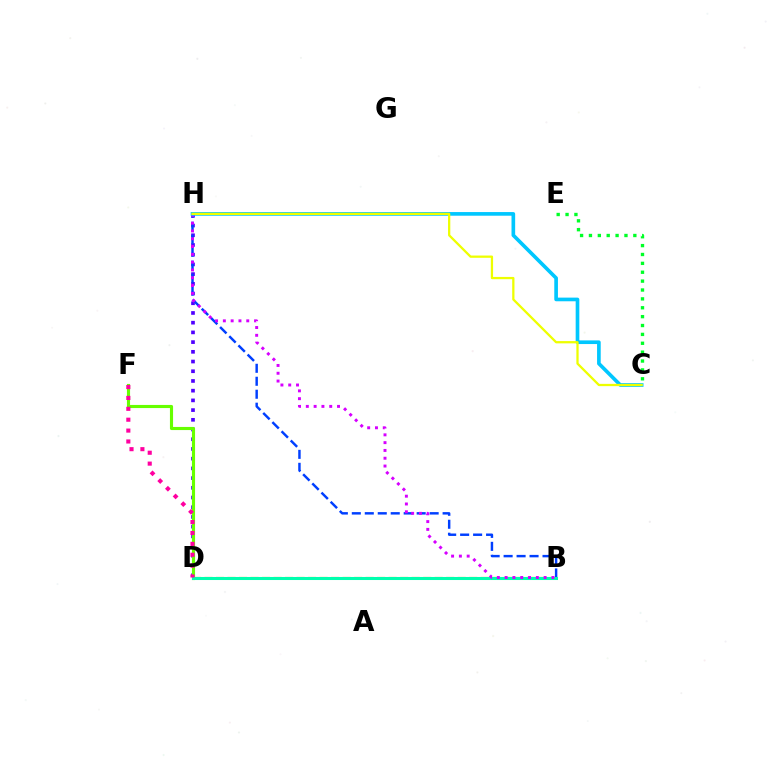{('B', 'D'): [{'color': '#ff8800', 'line_style': 'dashed', 'thickness': 1.56}, {'color': '#ff0000', 'line_style': 'dotted', 'thickness': 2.11}, {'color': '#00ffaf', 'line_style': 'solid', 'thickness': 2.19}], ('D', 'H'): [{'color': '#4f00ff', 'line_style': 'dotted', 'thickness': 2.64}], ('C', 'E'): [{'color': '#00ff27', 'line_style': 'dotted', 'thickness': 2.41}], ('B', 'H'): [{'color': '#003fff', 'line_style': 'dashed', 'thickness': 1.76}, {'color': '#d600ff', 'line_style': 'dotted', 'thickness': 2.12}], ('D', 'F'): [{'color': '#66ff00', 'line_style': 'solid', 'thickness': 2.25}, {'color': '#ff00a0', 'line_style': 'dotted', 'thickness': 2.96}], ('C', 'H'): [{'color': '#00c7ff', 'line_style': 'solid', 'thickness': 2.63}, {'color': '#eeff00', 'line_style': 'solid', 'thickness': 1.63}]}